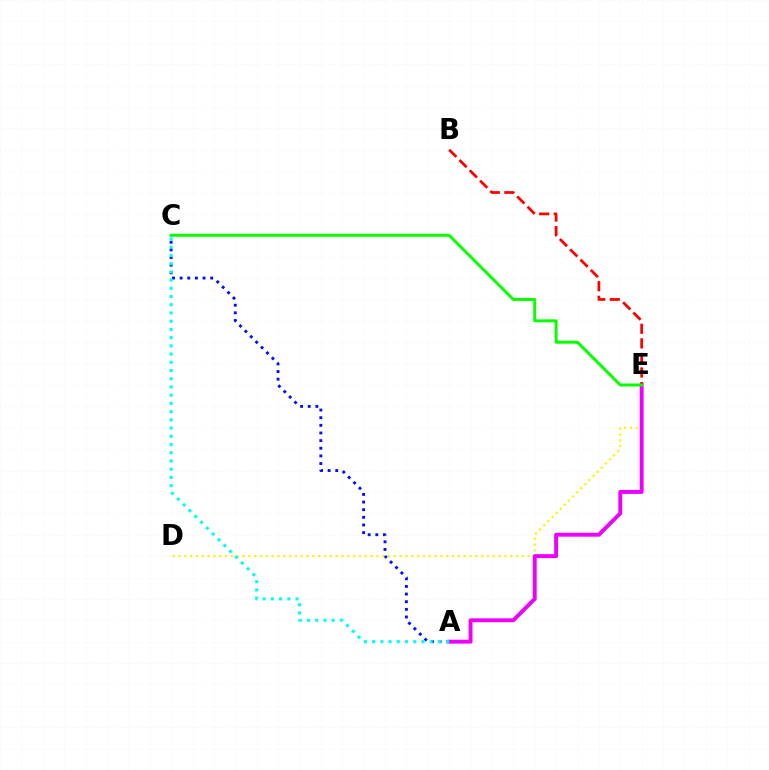{('A', 'C'): [{'color': '#0010ff', 'line_style': 'dotted', 'thickness': 2.08}, {'color': '#00fff6', 'line_style': 'dotted', 'thickness': 2.23}], ('D', 'E'): [{'color': '#fcf500', 'line_style': 'dotted', 'thickness': 1.58}], ('A', 'E'): [{'color': '#ee00ff', 'line_style': 'solid', 'thickness': 2.82}], ('B', 'E'): [{'color': '#ff0000', 'line_style': 'dashed', 'thickness': 1.98}], ('C', 'E'): [{'color': '#08ff00', 'line_style': 'solid', 'thickness': 2.13}]}